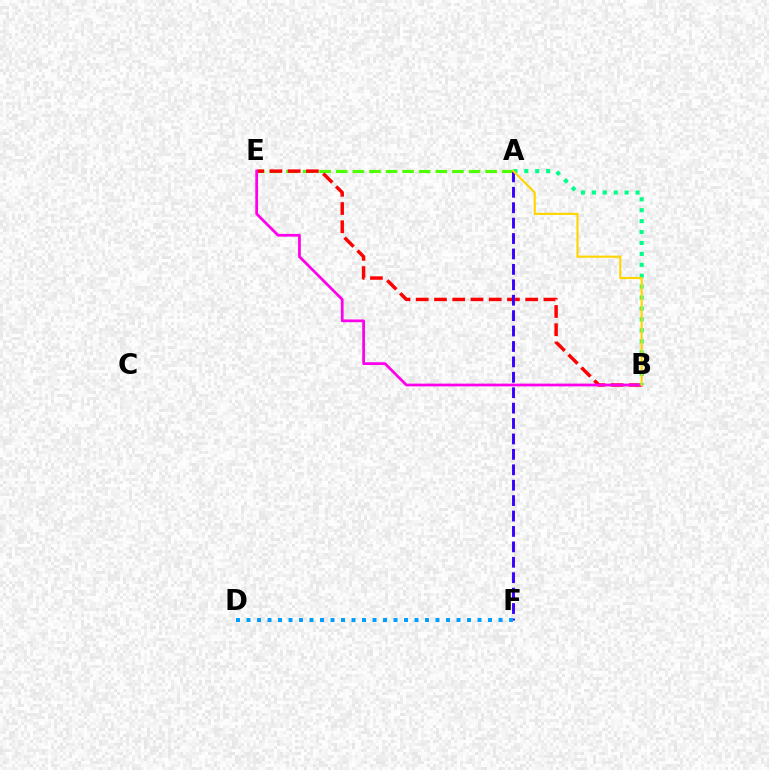{('A', 'E'): [{'color': '#4fff00', 'line_style': 'dashed', 'thickness': 2.25}], ('B', 'E'): [{'color': '#ff0000', 'line_style': 'dashed', 'thickness': 2.48}, {'color': '#ff00ed', 'line_style': 'solid', 'thickness': 1.98}], ('A', 'B'): [{'color': '#00ff86', 'line_style': 'dotted', 'thickness': 2.97}, {'color': '#ffd500', 'line_style': 'solid', 'thickness': 1.53}], ('A', 'F'): [{'color': '#3700ff', 'line_style': 'dashed', 'thickness': 2.09}], ('D', 'F'): [{'color': '#009eff', 'line_style': 'dotted', 'thickness': 2.85}]}